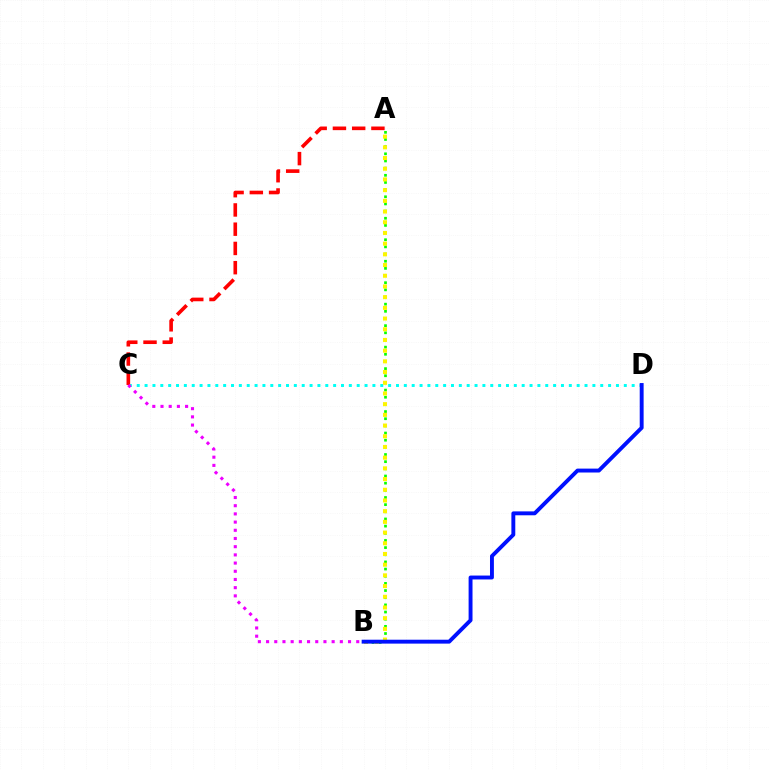{('C', 'D'): [{'color': '#00fff6', 'line_style': 'dotted', 'thickness': 2.13}], ('A', 'B'): [{'color': '#08ff00', 'line_style': 'dotted', 'thickness': 1.95}, {'color': '#fcf500', 'line_style': 'dotted', 'thickness': 2.91}], ('A', 'C'): [{'color': '#ff0000', 'line_style': 'dashed', 'thickness': 2.61}], ('B', 'C'): [{'color': '#ee00ff', 'line_style': 'dotted', 'thickness': 2.23}], ('B', 'D'): [{'color': '#0010ff', 'line_style': 'solid', 'thickness': 2.81}]}